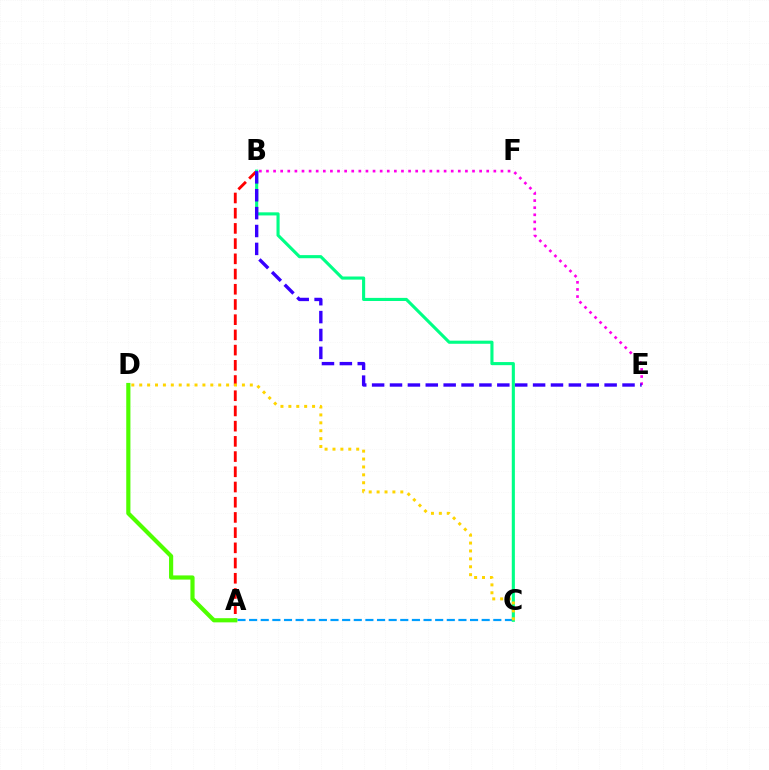{('B', 'E'): [{'color': '#ff00ed', 'line_style': 'dotted', 'thickness': 1.93}, {'color': '#3700ff', 'line_style': 'dashed', 'thickness': 2.43}], ('A', 'C'): [{'color': '#009eff', 'line_style': 'dashed', 'thickness': 1.58}], ('A', 'B'): [{'color': '#ff0000', 'line_style': 'dashed', 'thickness': 2.07}], ('B', 'C'): [{'color': '#00ff86', 'line_style': 'solid', 'thickness': 2.24}], ('C', 'D'): [{'color': '#ffd500', 'line_style': 'dotted', 'thickness': 2.15}], ('A', 'D'): [{'color': '#4fff00', 'line_style': 'solid', 'thickness': 3.0}]}